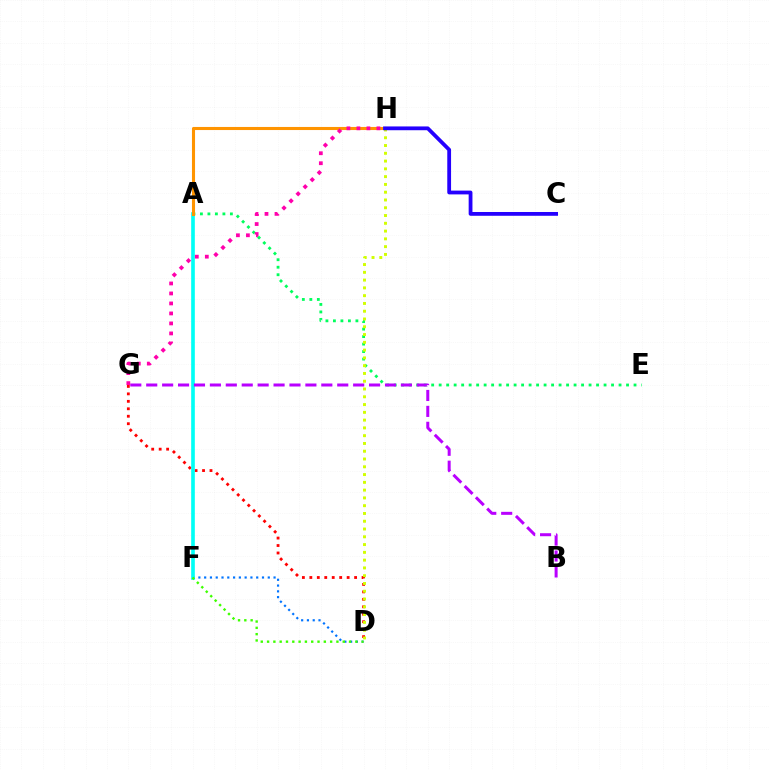{('D', 'F'): [{'color': '#0074ff', 'line_style': 'dotted', 'thickness': 1.57}, {'color': '#3dff00', 'line_style': 'dotted', 'thickness': 1.71}], ('A', 'E'): [{'color': '#00ff5c', 'line_style': 'dotted', 'thickness': 2.04}], ('D', 'G'): [{'color': '#ff0000', 'line_style': 'dotted', 'thickness': 2.03}], ('D', 'H'): [{'color': '#d1ff00', 'line_style': 'dotted', 'thickness': 2.11}], ('A', 'F'): [{'color': '#00fff6', 'line_style': 'solid', 'thickness': 2.63}], ('A', 'H'): [{'color': '#ff9400', 'line_style': 'solid', 'thickness': 2.22}], ('B', 'G'): [{'color': '#b900ff', 'line_style': 'dashed', 'thickness': 2.16}], ('G', 'H'): [{'color': '#ff00ac', 'line_style': 'dotted', 'thickness': 2.71}], ('C', 'H'): [{'color': '#2500ff', 'line_style': 'solid', 'thickness': 2.73}]}